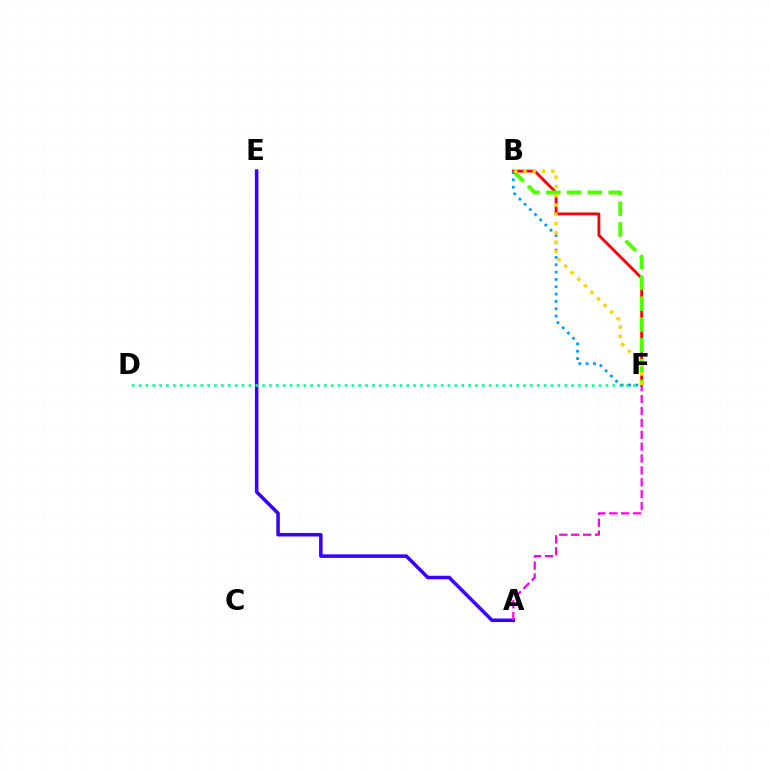{('A', 'E'): [{'color': '#3700ff', 'line_style': 'solid', 'thickness': 2.53}], ('B', 'F'): [{'color': '#ff0000', 'line_style': 'solid', 'thickness': 2.05}, {'color': '#4fff00', 'line_style': 'dashed', 'thickness': 2.82}, {'color': '#009eff', 'line_style': 'dotted', 'thickness': 1.99}, {'color': '#ffd500', 'line_style': 'dotted', 'thickness': 2.52}], ('D', 'F'): [{'color': '#00ff86', 'line_style': 'dotted', 'thickness': 1.87}], ('A', 'F'): [{'color': '#ff00ed', 'line_style': 'dashed', 'thickness': 1.61}]}